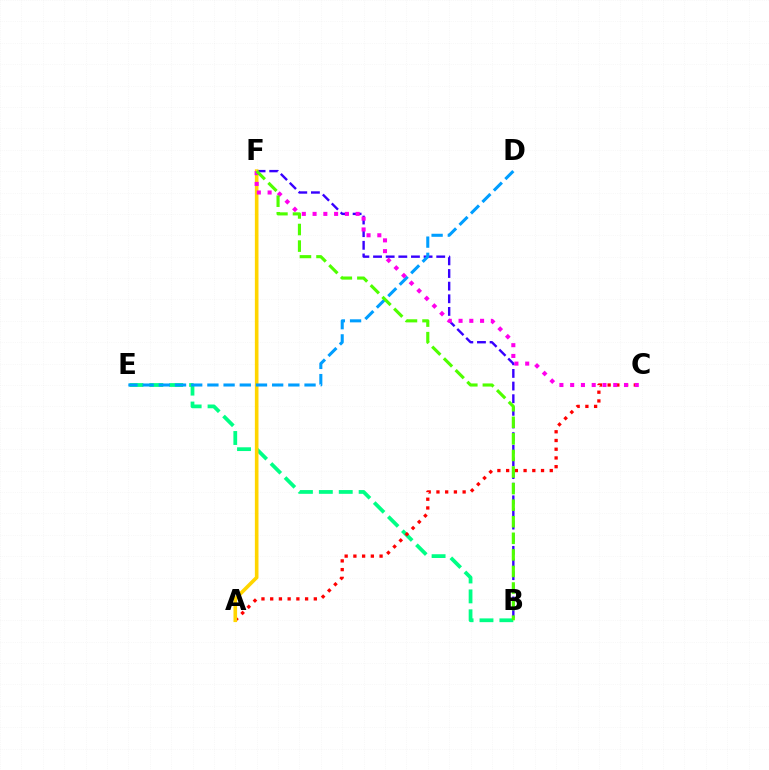{('B', 'E'): [{'color': '#00ff86', 'line_style': 'dashed', 'thickness': 2.7}], ('B', 'F'): [{'color': '#3700ff', 'line_style': 'dashed', 'thickness': 1.72}, {'color': '#4fff00', 'line_style': 'dashed', 'thickness': 2.25}], ('A', 'C'): [{'color': '#ff0000', 'line_style': 'dotted', 'thickness': 2.37}], ('A', 'F'): [{'color': '#ffd500', 'line_style': 'solid', 'thickness': 2.6}], ('D', 'E'): [{'color': '#009eff', 'line_style': 'dashed', 'thickness': 2.2}], ('C', 'F'): [{'color': '#ff00ed', 'line_style': 'dotted', 'thickness': 2.93}]}